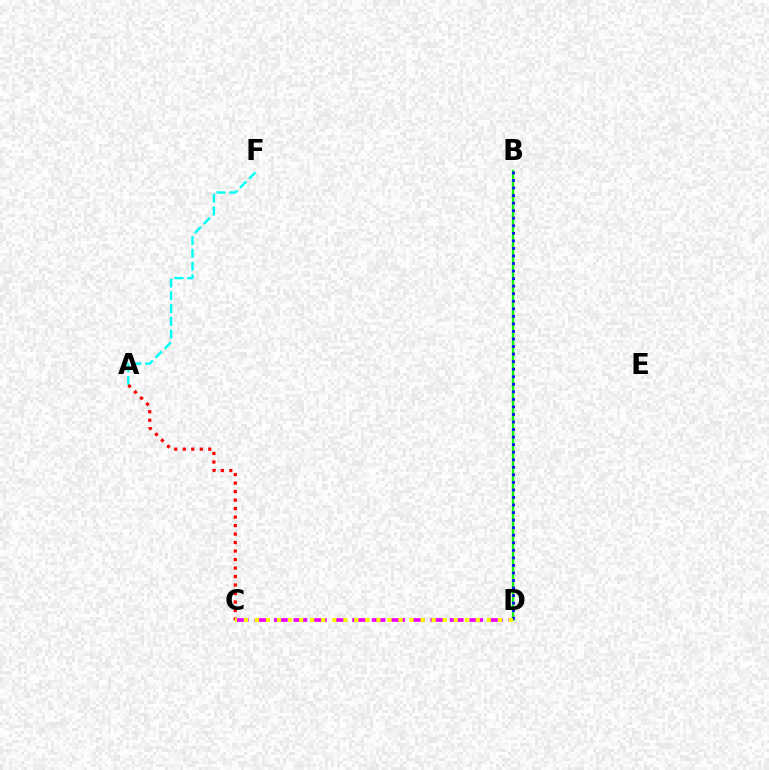{('A', 'F'): [{'color': '#00fff6', 'line_style': 'dashed', 'thickness': 1.74}], ('A', 'C'): [{'color': '#ff0000', 'line_style': 'dotted', 'thickness': 2.31}], ('C', 'D'): [{'color': '#ee00ff', 'line_style': 'dashed', 'thickness': 2.65}, {'color': '#fcf500', 'line_style': 'dotted', 'thickness': 3.0}], ('B', 'D'): [{'color': '#08ff00', 'line_style': 'solid', 'thickness': 1.73}, {'color': '#0010ff', 'line_style': 'dotted', 'thickness': 2.05}]}